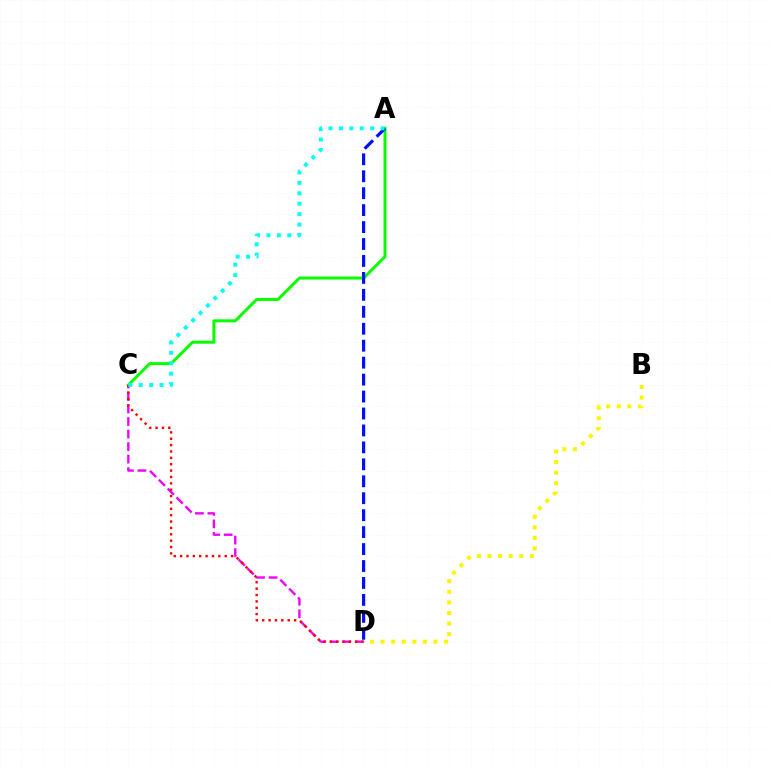{('A', 'C'): [{'color': '#08ff00', 'line_style': 'solid', 'thickness': 2.17}, {'color': '#00fff6', 'line_style': 'dotted', 'thickness': 2.83}], ('B', 'D'): [{'color': '#fcf500', 'line_style': 'dotted', 'thickness': 2.87}], ('A', 'D'): [{'color': '#0010ff', 'line_style': 'dashed', 'thickness': 2.3}], ('C', 'D'): [{'color': '#ee00ff', 'line_style': 'dashed', 'thickness': 1.7}, {'color': '#ff0000', 'line_style': 'dotted', 'thickness': 1.73}]}